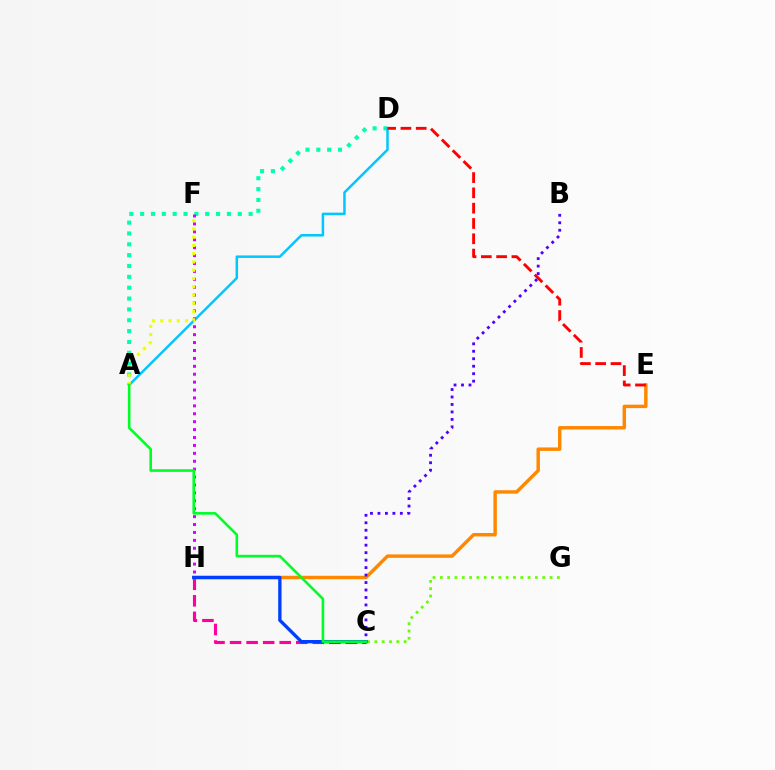{('C', 'G'): [{'color': '#66ff00', 'line_style': 'dotted', 'thickness': 1.99}], ('C', 'H'): [{'color': '#ff00a0', 'line_style': 'dashed', 'thickness': 2.25}, {'color': '#003fff', 'line_style': 'solid', 'thickness': 2.4}], ('A', 'D'): [{'color': '#00ffaf', 'line_style': 'dotted', 'thickness': 2.95}, {'color': '#00c7ff', 'line_style': 'solid', 'thickness': 1.8}], ('E', 'H'): [{'color': '#ff8800', 'line_style': 'solid', 'thickness': 2.48}], ('F', 'H'): [{'color': '#d600ff', 'line_style': 'dotted', 'thickness': 2.15}], ('D', 'E'): [{'color': '#ff0000', 'line_style': 'dashed', 'thickness': 2.08}], ('A', 'F'): [{'color': '#eeff00', 'line_style': 'dotted', 'thickness': 2.24}], ('B', 'C'): [{'color': '#4f00ff', 'line_style': 'dotted', 'thickness': 2.03}], ('A', 'C'): [{'color': '#00ff27', 'line_style': 'solid', 'thickness': 1.88}]}